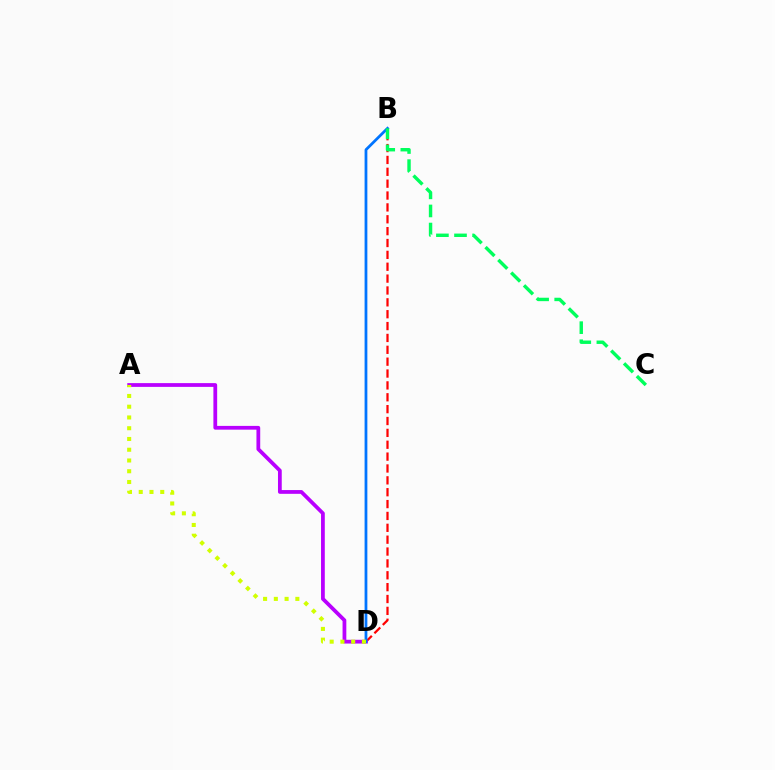{('B', 'D'): [{'color': '#ff0000', 'line_style': 'dashed', 'thickness': 1.61}, {'color': '#0074ff', 'line_style': 'solid', 'thickness': 1.99}], ('A', 'D'): [{'color': '#b900ff', 'line_style': 'solid', 'thickness': 2.71}, {'color': '#d1ff00', 'line_style': 'dotted', 'thickness': 2.92}], ('B', 'C'): [{'color': '#00ff5c', 'line_style': 'dashed', 'thickness': 2.46}]}